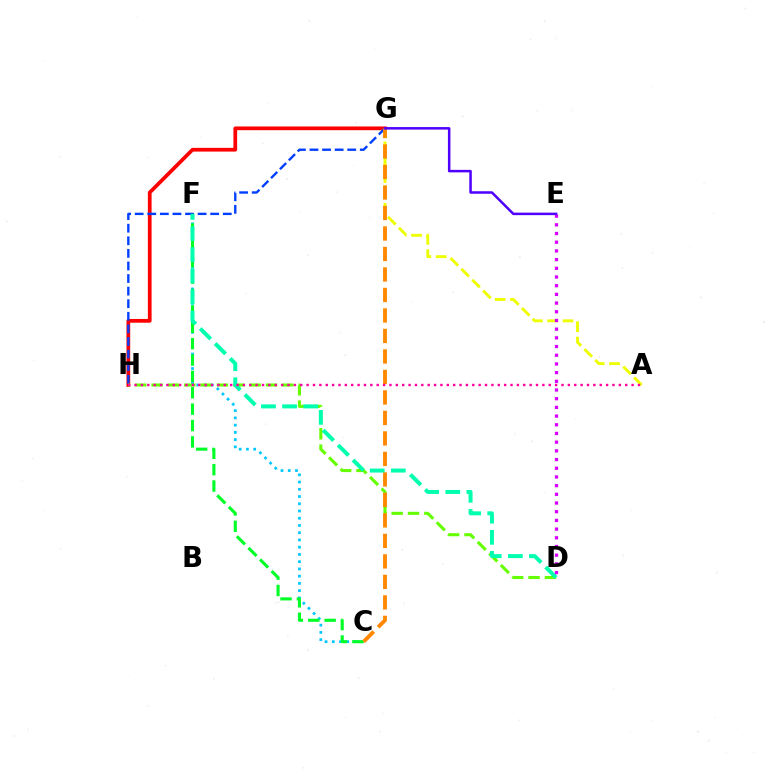{('G', 'H'): [{'color': '#ff0000', 'line_style': 'solid', 'thickness': 2.69}, {'color': '#003fff', 'line_style': 'dashed', 'thickness': 1.71}], ('C', 'F'): [{'color': '#00c7ff', 'line_style': 'dotted', 'thickness': 1.97}, {'color': '#00ff27', 'line_style': 'dashed', 'thickness': 2.22}], ('A', 'G'): [{'color': '#eeff00', 'line_style': 'dashed', 'thickness': 2.08}], ('D', 'H'): [{'color': '#66ff00', 'line_style': 'dashed', 'thickness': 2.22}], ('C', 'G'): [{'color': '#ff8800', 'line_style': 'dashed', 'thickness': 2.78}], ('D', 'F'): [{'color': '#00ffaf', 'line_style': 'dashed', 'thickness': 2.87}], ('D', 'E'): [{'color': '#d600ff', 'line_style': 'dotted', 'thickness': 2.36}], ('A', 'H'): [{'color': '#ff00a0', 'line_style': 'dotted', 'thickness': 1.73}], ('E', 'G'): [{'color': '#4f00ff', 'line_style': 'solid', 'thickness': 1.81}]}